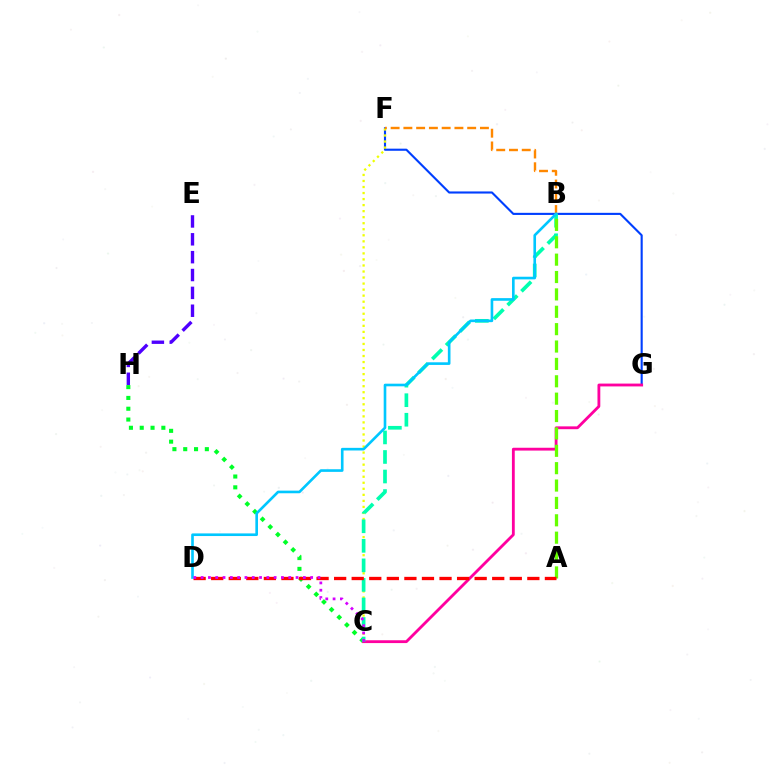{('E', 'H'): [{'color': '#4f00ff', 'line_style': 'dashed', 'thickness': 2.43}], ('C', 'H'): [{'color': '#00ff27', 'line_style': 'dotted', 'thickness': 2.94}], ('F', 'G'): [{'color': '#003fff', 'line_style': 'solid', 'thickness': 1.52}], ('C', 'G'): [{'color': '#ff00a0', 'line_style': 'solid', 'thickness': 2.03}], ('C', 'F'): [{'color': '#eeff00', 'line_style': 'dotted', 'thickness': 1.64}], ('B', 'C'): [{'color': '#00ffaf', 'line_style': 'dashed', 'thickness': 2.65}], ('A', 'B'): [{'color': '#66ff00', 'line_style': 'dashed', 'thickness': 2.36}], ('B', 'F'): [{'color': '#ff8800', 'line_style': 'dashed', 'thickness': 1.73}], ('A', 'D'): [{'color': '#ff0000', 'line_style': 'dashed', 'thickness': 2.39}], ('B', 'D'): [{'color': '#00c7ff', 'line_style': 'solid', 'thickness': 1.9}], ('C', 'D'): [{'color': '#d600ff', 'line_style': 'dotted', 'thickness': 1.98}]}